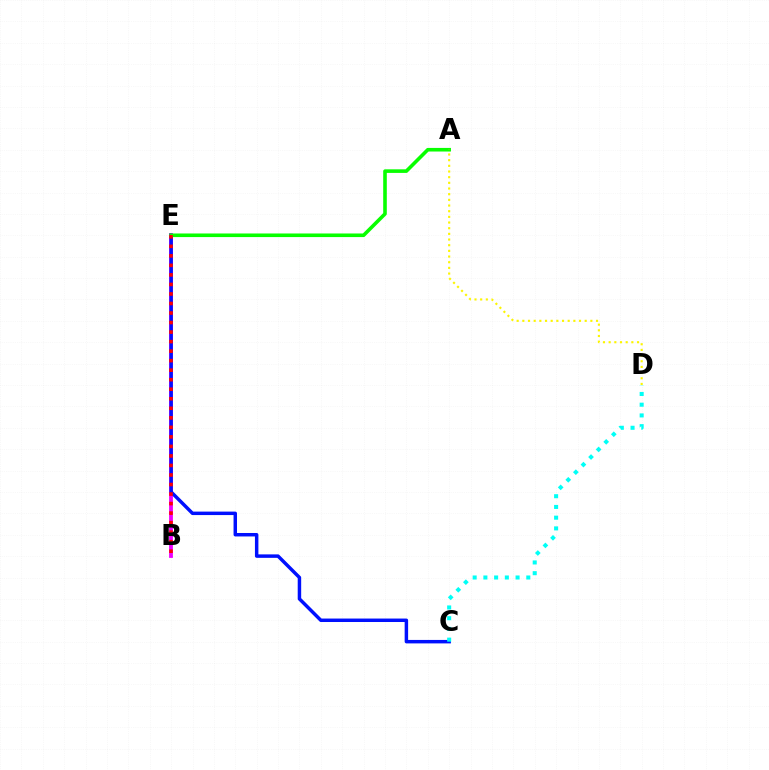{('B', 'E'): [{'color': '#ee00ff', 'line_style': 'solid', 'thickness': 2.74}, {'color': '#ff0000', 'line_style': 'dotted', 'thickness': 2.59}], ('C', 'E'): [{'color': '#0010ff', 'line_style': 'solid', 'thickness': 2.5}], ('A', 'E'): [{'color': '#08ff00', 'line_style': 'solid', 'thickness': 2.59}], ('A', 'D'): [{'color': '#fcf500', 'line_style': 'dotted', 'thickness': 1.54}], ('C', 'D'): [{'color': '#00fff6', 'line_style': 'dotted', 'thickness': 2.92}]}